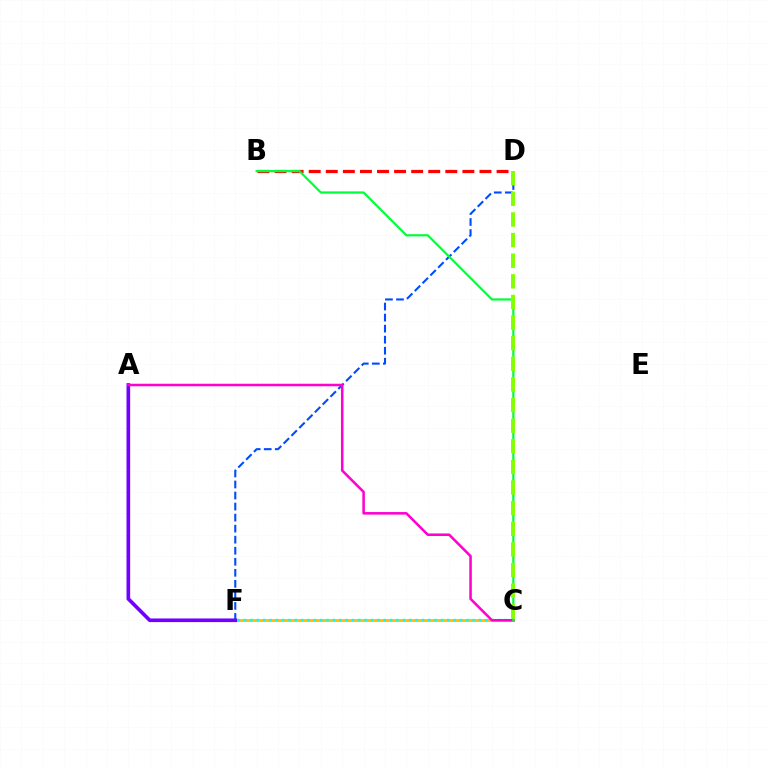{('D', 'F'): [{'color': '#004bff', 'line_style': 'dashed', 'thickness': 1.5}], ('C', 'F'): [{'color': '#ffbd00', 'line_style': 'solid', 'thickness': 2.01}, {'color': '#00fff6', 'line_style': 'dotted', 'thickness': 1.73}], ('A', 'F'): [{'color': '#7200ff', 'line_style': 'solid', 'thickness': 2.63}], ('B', 'D'): [{'color': '#ff0000', 'line_style': 'dashed', 'thickness': 2.32}], ('A', 'C'): [{'color': '#ff00cf', 'line_style': 'solid', 'thickness': 1.83}], ('B', 'C'): [{'color': '#00ff39', 'line_style': 'solid', 'thickness': 1.58}], ('C', 'D'): [{'color': '#84ff00', 'line_style': 'dashed', 'thickness': 2.8}]}